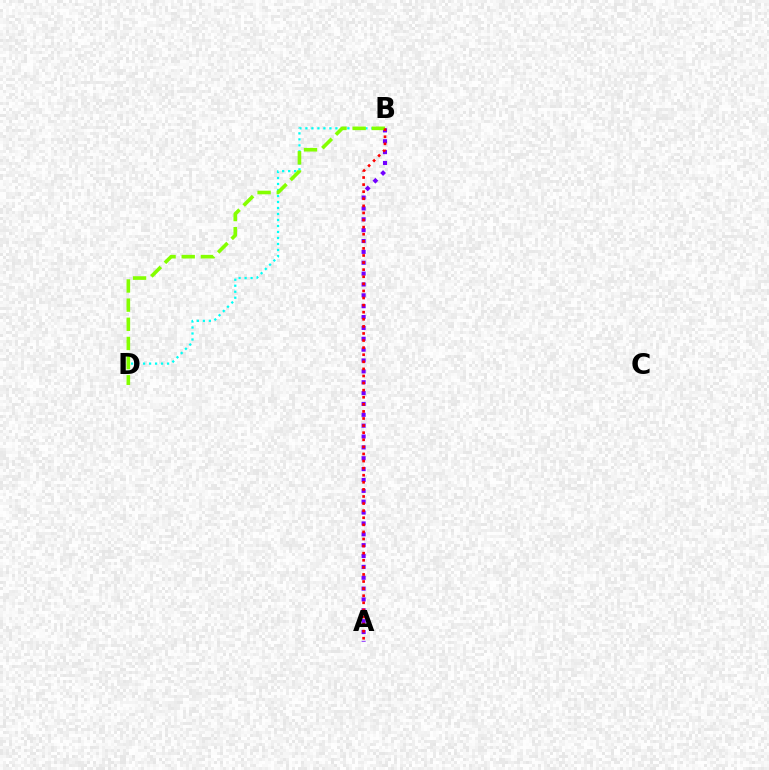{('A', 'B'): [{'color': '#7200ff', 'line_style': 'dotted', 'thickness': 2.95}, {'color': '#ff0000', 'line_style': 'dotted', 'thickness': 1.93}], ('B', 'D'): [{'color': '#00fff6', 'line_style': 'dotted', 'thickness': 1.63}, {'color': '#84ff00', 'line_style': 'dashed', 'thickness': 2.6}]}